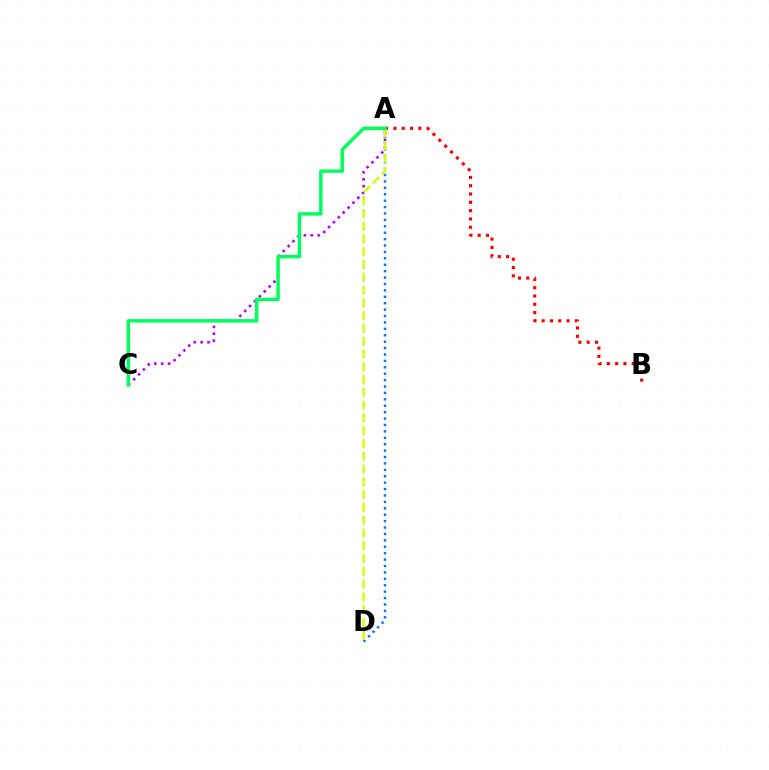{('A', 'B'): [{'color': '#ff0000', 'line_style': 'dotted', 'thickness': 2.26}], ('A', 'C'): [{'color': '#b900ff', 'line_style': 'dotted', 'thickness': 1.88}, {'color': '#00ff5c', 'line_style': 'solid', 'thickness': 2.48}], ('A', 'D'): [{'color': '#0074ff', 'line_style': 'dotted', 'thickness': 1.74}, {'color': '#d1ff00', 'line_style': 'dashed', 'thickness': 1.74}]}